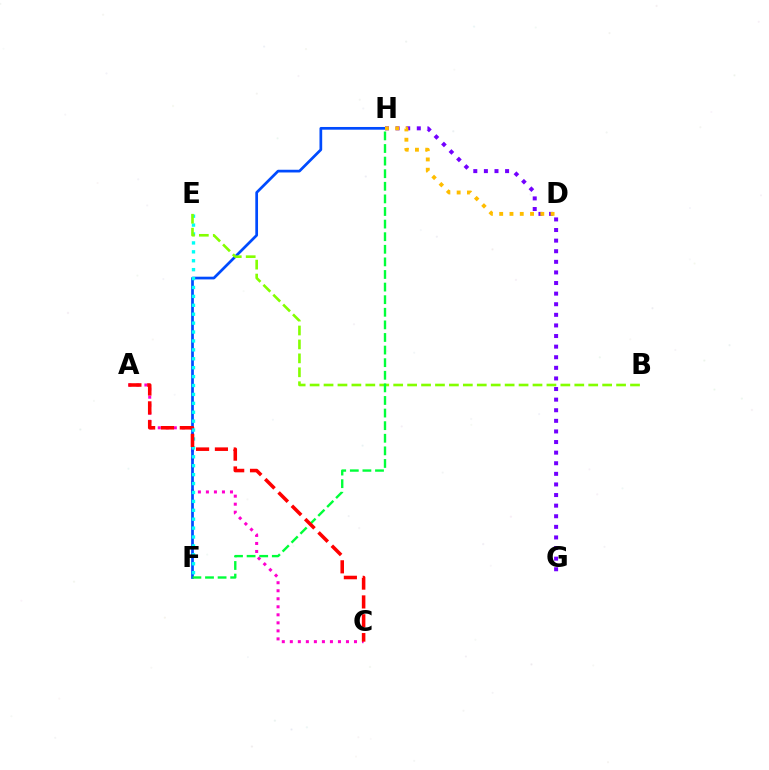{('G', 'H'): [{'color': '#7200ff', 'line_style': 'dotted', 'thickness': 2.88}], ('A', 'C'): [{'color': '#ff00cf', 'line_style': 'dotted', 'thickness': 2.18}, {'color': '#ff0000', 'line_style': 'dashed', 'thickness': 2.56}], ('F', 'H'): [{'color': '#004bff', 'line_style': 'solid', 'thickness': 1.95}, {'color': '#00ff39', 'line_style': 'dashed', 'thickness': 1.71}], ('E', 'F'): [{'color': '#00fff6', 'line_style': 'dotted', 'thickness': 2.42}], ('D', 'H'): [{'color': '#ffbd00', 'line_style': 'dotted', 'thickness': 2.79}], ('B', 'E'): [{'color': '#84ff00', 'line_style': 'dashed', 'thickness': 1.89}]}